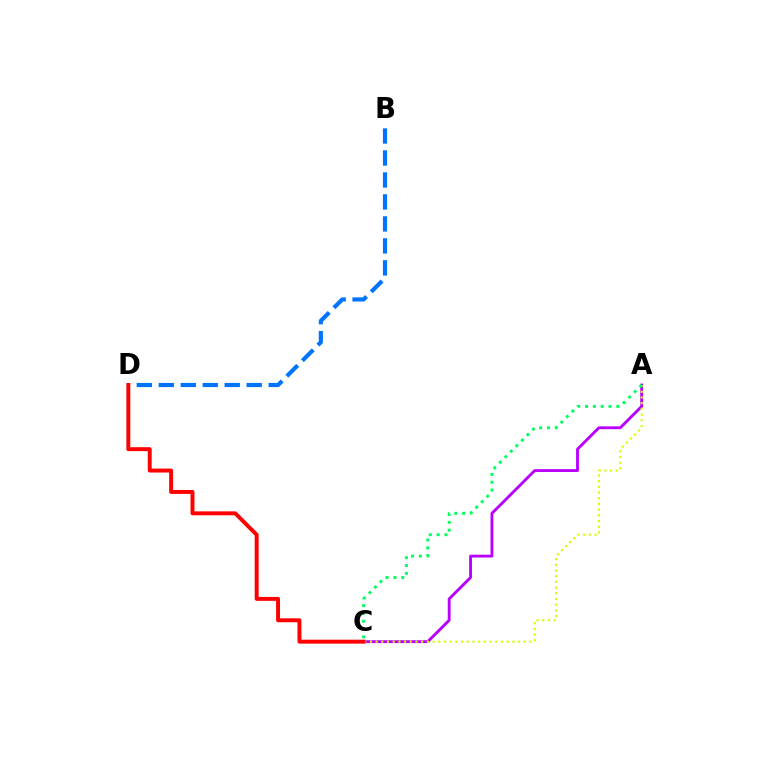{('A', 'C'): [{'color': '#b900ff', 'line_style': 'solid', 'thickness': 2.06}, {'color': '#d1ff00', 'line_style': 'dotted', 'thickness': 1.55}, {'color': '#00ff5c', 'line_style': 'dotted', 'thickness': 2.12}], ('B', 'D'): [{'color': '#0074ff', 'line_style': 'dashed', 'thickness': 2.99}], ('C', 'D'): [{'color': '#ff0000', 'line_style': 'solid', 'thickness': 2.83}]}